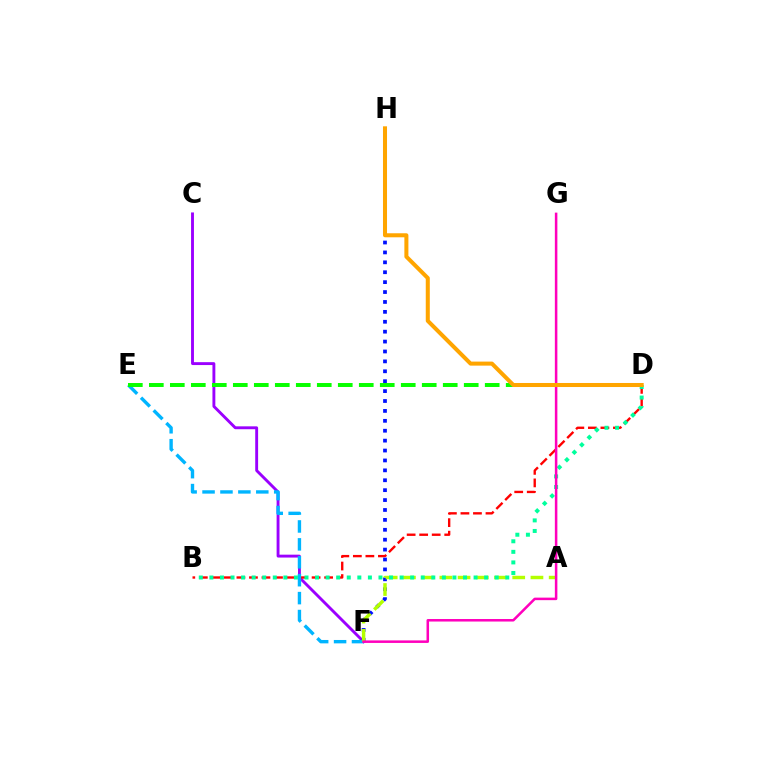{('C', 'F'): [{'color': '#9b00ff', 'line_style': 'solid', 'thickness': 2.08}], ('B', 'D'): [{'color': '#ff0000', 'line_style': 'dashed', 'thickness': 1.7}, {'color': '#00ff9d', 'line_style': 'dotted', 'thickness': 2.87}], ('F', 'H'): [{'color': '#0010ff', 'line_style': 'dotted', 'thickness': 2.69}], ('E', 'F'): [{'color': '#00b5ff', 'line_style': 'dashed', 'thickness': 2.43}], ('A', 'F'): [{'color': '#b3ff00', 'line_style': 'dashed', 'thickness': 2.47}], ('D', 'E'): [{'color': '#08ff00', 'line_style': 'dashed', 'thickness': 2.85}], ('F', 'G'): [{'color': '#ff00bd', 'line_style': 'solid', 'thickness': 1.82}], ('D', 'H'): [{'color': '#ffa500', 'line_style': 'solid', 'thickness': 2.9}]}